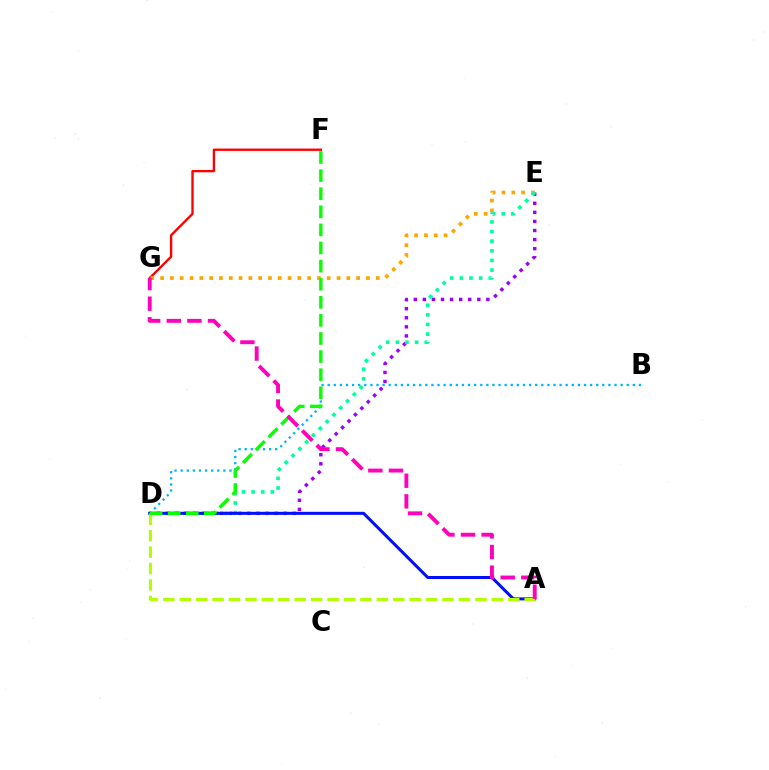{('D', 'E'): [{'color': '#9b00ff', 'line_style': 'dotted', 'thickness': 2.47}, {'color': '#00ff9d', 'line_style': 'dotted', 'thickness': 2.62}], ('F', 'G'): [{'color': '#ff0000', 'line_style': 'solid', 'thickness': 1.7}], ('B', 'D'): [{'color': '#00b5ff', 'line_style': 'dotted', 'thickness': 1.66}], ('E', 'G'): [{'color': '#ffa500', 'line_style': 'dotted', 'thickness': 2.66}], ('A', 'D'): [{'color': '#0010ff', 'line_style': 'solid', 'thickness': 2.17}, {'color': '#b3ff00', 'line_style': 'dashed', 'thickness': 2.23}], ('D', 'F'): [{'color': '#08ff00', 'line_style': 'dashed', 'thickness': 2.46}], ('A', 'G'): [{'color': '#ff00bd', 'line_style': 'dashed', 'thickness': 2.8}]}